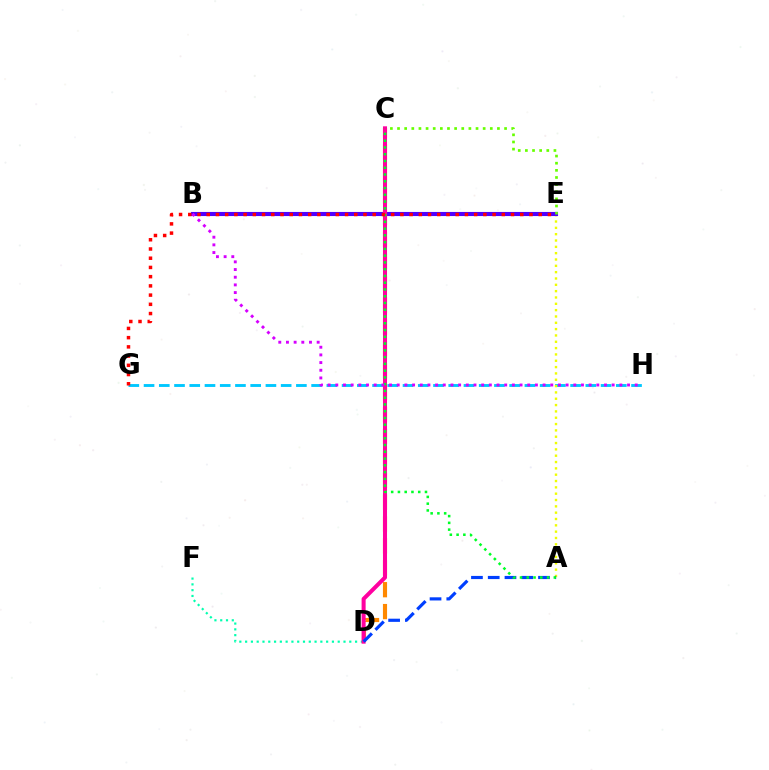{('G', 'H'): [{'color': '#00c7ff', 'line_style': 'dashed', 'thickness': 2.07}], ('A', 'E'): [{'color': '#eeff00', 'line_style': 'dotted', 'thickness': 1.72}], ('B', 'E'): [{'color': '#4f00ff', 'line_style': 'solid', 'thickness': 2.96}], ('C', 'E'): [{'color': '#66ff00', 'line_style': 'dotted', 'thickness': 1.94}], ('C', 'D'): [{'color': '#ff8800', 'line_style': 'dashed', 'thickness': 2.97}, {'color': '#ff00a0', 'line_style': 'solid', 'thickness': 2.9}], ('D', 'F'): [{'color': '#00ffaf', 'line_style': 'dotted', 'thickness': 1.57}], ('A', 'D'): [{'color': '#003fff', 'line_style': 'dashed', 'thickness': 2.28}], ('A', 'C'): [{'color': '#00ff27', 'line_style': 'dotted', 'thickness': 1.84}], ('E', 'G'): [{'color': '#ff0000', 'line_style': 'dotted', 'thickness': 2.51}], ('B', 'H'): [{'color': '#d600ff', 'line_style': 'dotted', 'thickness': 2.09}]}